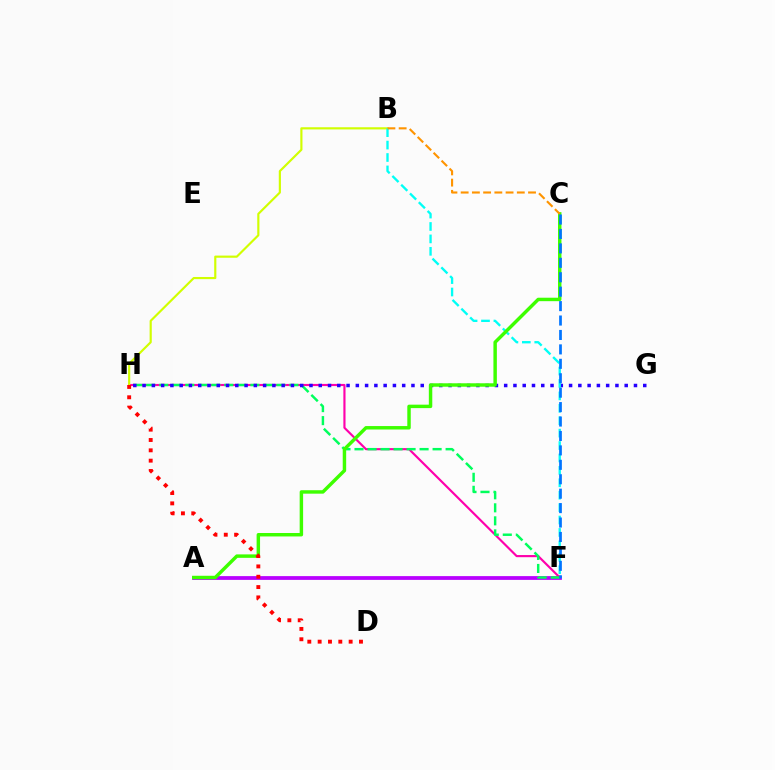{('A', 'F'): [{'color': '#b900ff', 'line_style': 'solid', 'thickness': 2.72}], ('F', 'H'): [{'color': '#ff00ac', 'line_style': 'solid', 'thickness': 1.55}, {'color': '#00ff5c', 'line_style': 'dashed', 'thickness': 1.77}], ('G', 'H'): [{'color': '#2500ff', 'line_style': 'dotted', 'thickness': 2.52}], ('B', 'H'): [{'color': '#d1ff00', 'line_style': 'solid', 'thickness': 1.56}], ('B', 'F'): [{'color': '#00fff6', 'line_style': 'dashed', 'thickness': 1.69}], ('A', 'C'): [{'color': '#3dff00', 'line_style': 'solid', 'thickness': 2.48}], ('D', 'H'): [{'color': '#ff0000', 'line_style': 'dotted', 'thickness': 2.81}], ('C', 'F'): [{'color': '#0074ff', 'line_style': 'dashed', 'thickness': 1.96}], ('B', 'C'): [{'color': '#ff9400', 'line_style': 'dashed', 'thickness': 1.53}]}